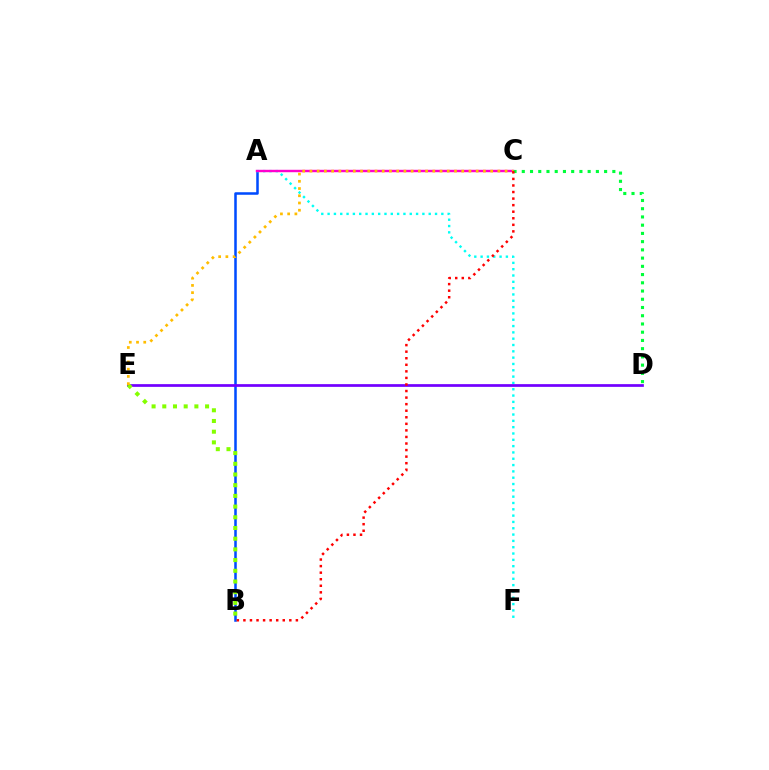{('A', 'B'): [{'color': '#004bff', 'line_style': 'solid', 'thickness': 1.82}], ('A', 'F'): [{'color': '#00fff6', 'line_style': 'dotted', 'thickness': 1.72}], ('A', 'C'): [{'color': '#ff00cf', 'line_style': 'solid', 'thickness': 1.74}], ('C', 'D'): [{'color': '#00ff39', 'line_style': 'dotted', 'thickness': 2.24}], ('D', 'E'): [{'color': '#7200ff', 'line_style': 'solid', 'thickness': 1.96}], ('B', 'E'): [{'color': '#84ff00', 'line_style': 'dotted', 'thickness': 2.91}], ('C', 'E'): [{'color': '#ffbd00', 'line_style': 'dotted', 'thickness': 1.96}], ('B', 'C'): [{'color': '#ff0000', 'line_style': 'dotted', 'thickness': 1.78}]}